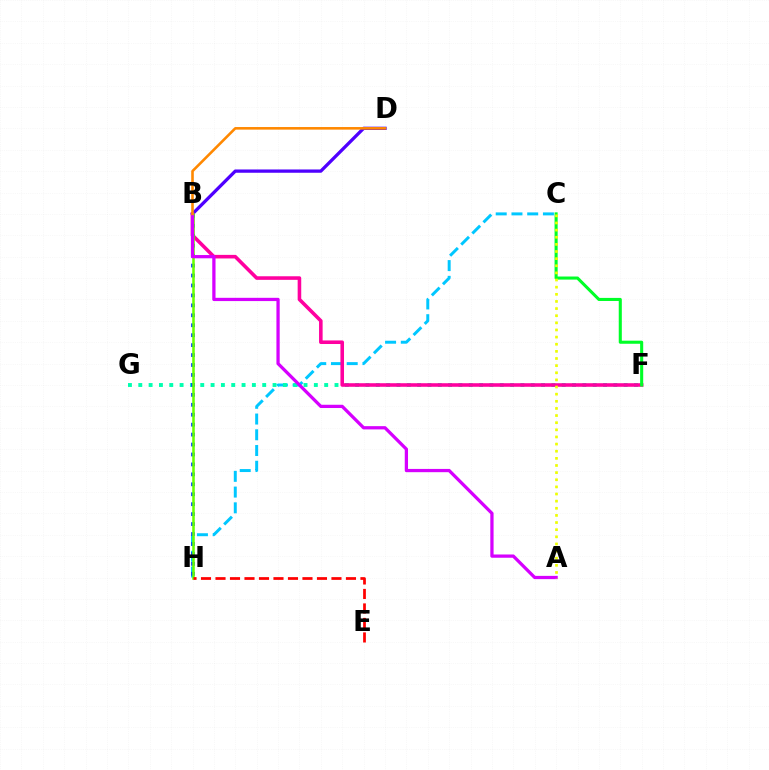{('C', 'H'): [{'color': '#00c7ff', 'line_style': 'dashed', 'thickness': 2.14}], ('F', 'G'): [{'color': '#00ffaf', 'line_style': 'dotted', 'thickness': 2.81}], ('B', 'F'): [{'color': '#ff00a0', 'line_style': 'solid', 'thickness': 2.58}], ('B', 'D'): [{'color': '#4f00ff', 'line_style': 'solid', 'thickness': 2.37}, {'color': '#ff8800', 'line_style': 'solid', 'thickness': 1.87}], ('C', 'F'): [{'color': '#00ff27', 'line_style': 'solid', 'thickness': 2.21}], ('B', 'H'): [{'color': '#003fff', 'line_style': 'dotted', 'thickness': 2.7}, {'color': '#66ff00', 'line_style': 'solid', 'thickness': 1.83}], ('A', 'B'): [{'color': '#d600ff', 'line_style': 'solid', 'thickness': 2.35}], ('E', 'H'): [{'color': '#ff0000', 'line_style': 'dashed', 'thickness': 1.97}], ('A', 'C'): [{'color': '#eeff00', 'line_style': 'dotted', 'thickness': 1.94}]}